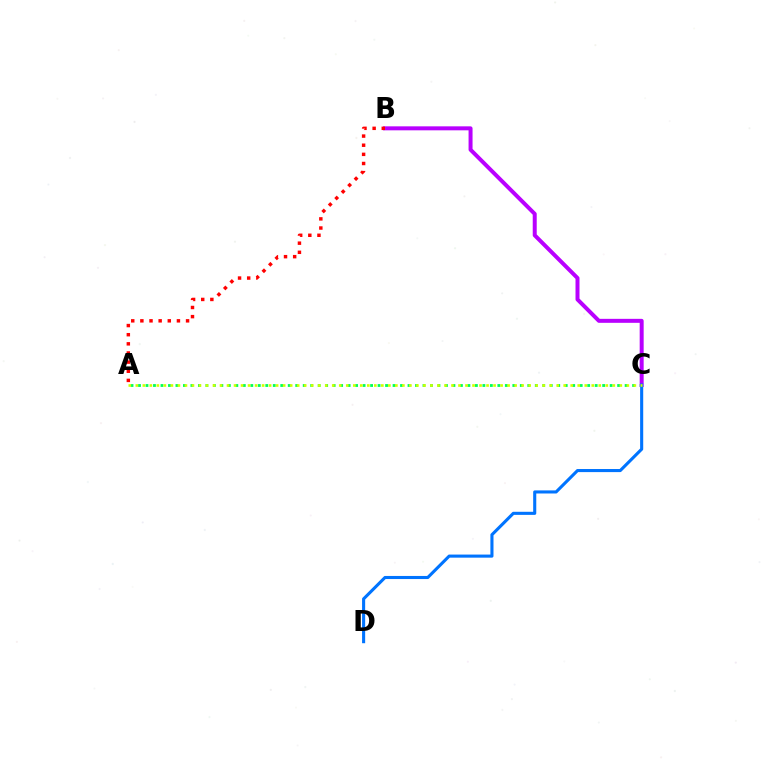{('A', 'C'): [{'color': '#00ff5c', 'line_style': 'dotted', 'thickness': 2.03}, {'color': '#d1ff00', 'line_style': 'dotted', 'thickness': 1.91}], ('B', 'C'): [{'color': '#b900ff', 'line_style': 'solid', 'thickness': 2.87}], ('C', 'D'): [{'color': '#0074ff', 'line_style': 'solid', 'thickness': 2.22}], ('A', 'B'): [{'color': '#ff0000', 'line_style': 'dotted', 'thickness': 2.48}]}